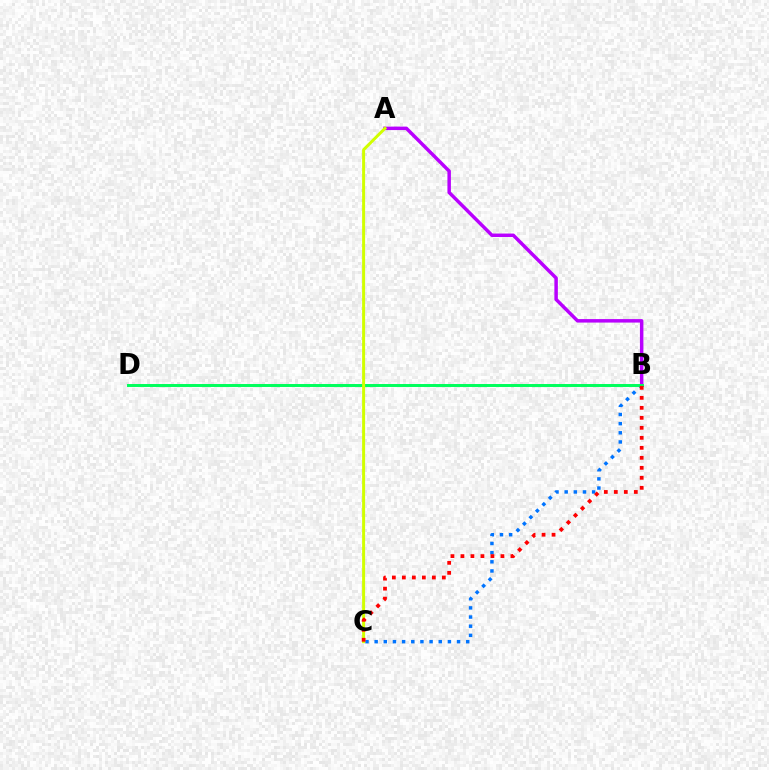{('B', 'C'): [{'color': '#0074ff', 'line_style': 'dotted', 'thickness': 2.49}, {'color': '#ff0000', 'line_style': 'dotted', 'thickness': 2.72}], ('A', 'B'): [{'color': '#b900ff', 'line_style': 'solid', 'thickness': 2.5}], ('B', 'D'): [{'color': '#00ff5c', 'line_style': 'solid', 'thickness': 2.13}], ('A', 'C'): [{'color': '#d1ff00', 'line_style': 'solid', 'thickness': 2.15}]}